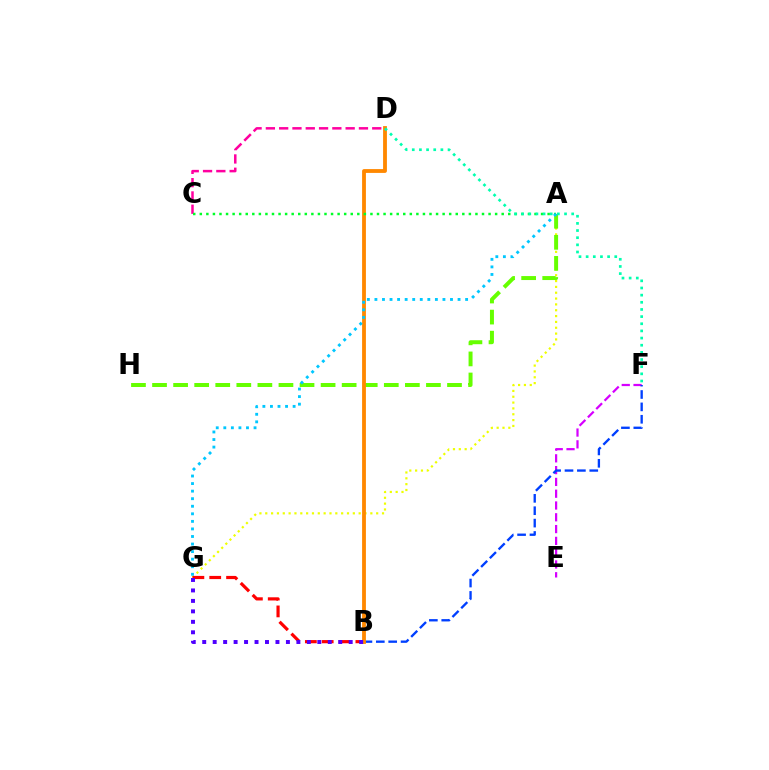{('E', 'F'): [{'color': '#d600ff', 'line_style': 'dashed', 'thickness': 1.6}], ('A', 'G'): [{'color': '#eeff00', 'line_style': 'dotted', 'thickness': 1.59}, {'color': '#00c7ff', 'line_style': 'dotted', 'thickness': 2.05}], ('A', 'H'): [{'color': '#66ff00', 'line_style': 'dashed', 'thickness': 2.86}], ('B', 'F'): [{'color': '#003fff', 'line_style': 'dashed', 'thickness': 1.68}], ('C', 'D'): [{'color': '#ff00a0', 'line_style': 'dashed', 'thickness': 1.81}], ('B', 'G'): [{'color': '#ff0000', 'line_style': 'dashed', 'thickness': 2.29}, {'color': '#4f00ff', 'line_style': 'dotted', 'thickness': 2.84}], ('B', 'D'): [{'color': '#ff8800', 'line_style': 'solid', 'thickness': 2.75}], ('A', 'C'): [{'color': '#00ff27', 'line_style': 'dotted', 'thickness': 1.78}], ('D', 'F'): [{'color': '#00ffaf', 'line_style': 'dotted', 'thickness': 1.94}]}